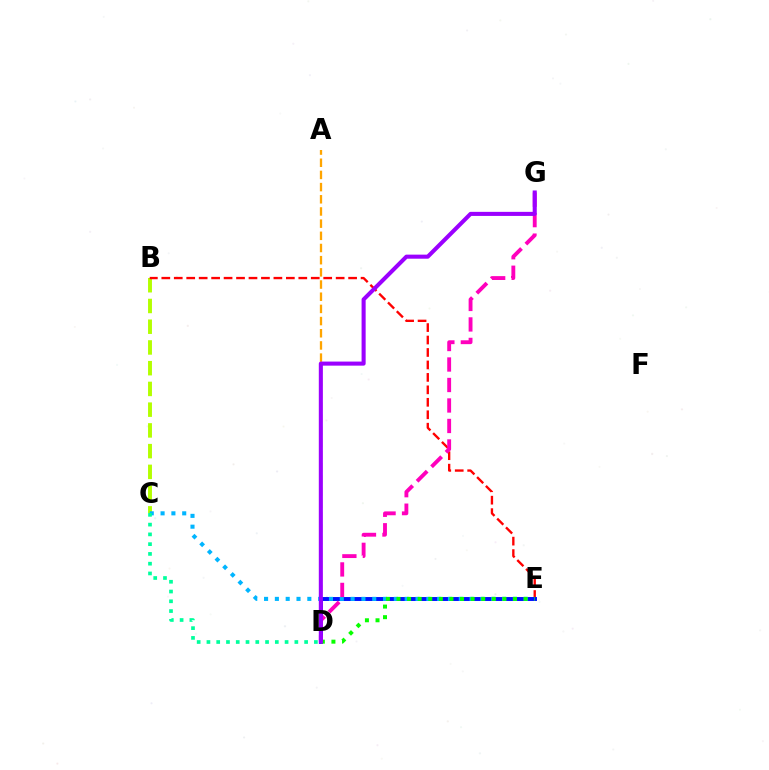{('B', 'C'): [{'color': '#b3ff00', 'line_style': 'dashed', 'thickness': 2.82}], ('B', 'E'): [{'color': '#ff0000', 'line_style': 'dashed', 'thickness': 1.69}], ('D', 'E'): [{'color': '#0010ff', 'line_style': 'solid', 'thickness': 2.82}, {'color': '#08ff00', 'line_style': 'dotted', 'thickness': 2.88}], ('C', 'E'): [{'color': '#00b5ff', 'line_style': 'dotted', 'thickness': 2.94}], ('D', 'G'): [{'color': '#ff00bd', 'line_style': 'dashed', 'thickness': 2.78}, {'color': '#9b00ff', 'line_style': 'solid', 'thickness': 2.93}], ('A', 'D'): [{'color': '#ffa500', 'line_style': 'dashed', 'thickness': 1.65}], ('C', 'D'): [{'color': '#00ff9d', 'line_style': 'dotted', 'thickness': 2.65}]}